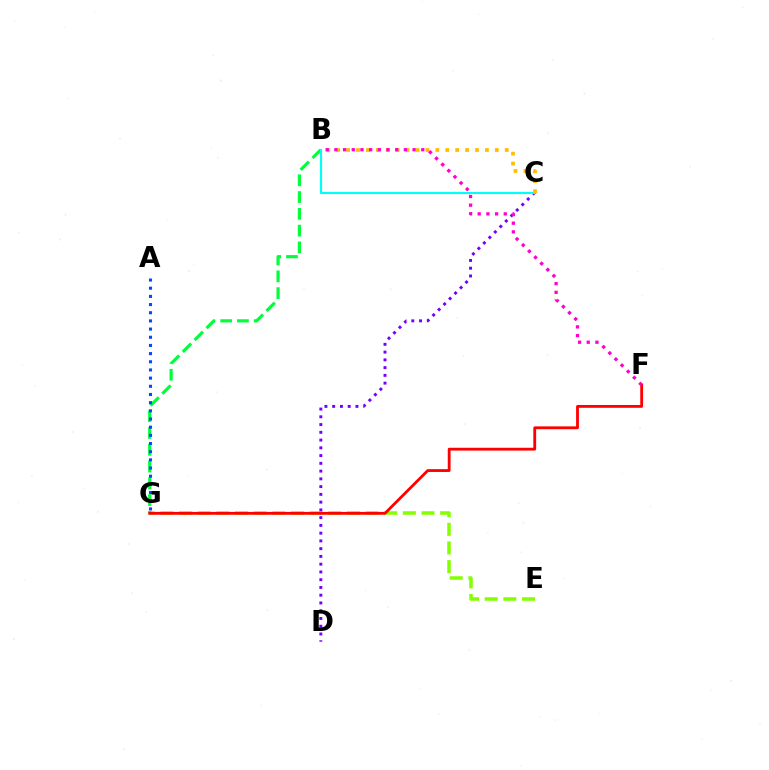{('E', 'G'): [{'color': '#84ff00', 'line_style': 'dashed', 'thickness': 2.53}], ('B', 'G'): [{'color': '#00ff39', 'line_style': 'dashed', 'thickness': 2.28}], ('C', 'D'): [{'color': '#7200ff', 'line_style': 'dotted', 'thickness': 2.11}], ('B', 'C'): [{'color': '#00fff6', 'line_style': 'solid', 'thickness': 1.53}, {'color': '#ffbd00', 'line_style': 'dotted', 'thickness': 2.69}], ('A', 'G'): [{'color': '#004bff', 'line_style': 'dotted', 'thickness': 2.22}], ('F', 'G'): [{'color': '#ff0000', 'line_style': 'solid', 'thickness': 2.03}], ('B', 'F'): [{'color': '#ff00cf', 'line_style': 'dotted', 'thickness': 2.36}]}